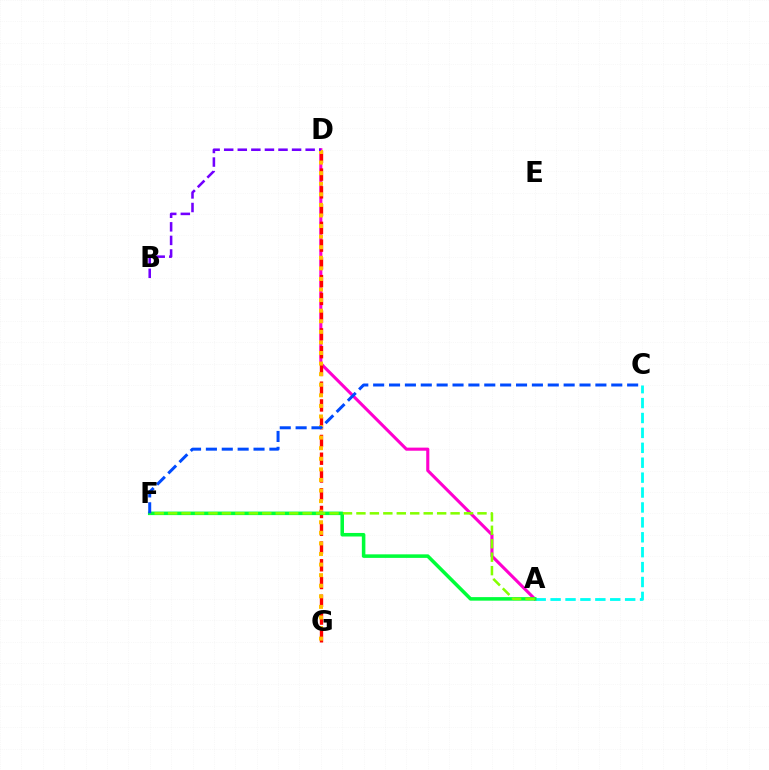{('A', 'D'): [{'color': '#ff00cf', 'line_style': 'solid', 'thickness': 2.23}], ('D', 'G'): [{'color': '#ff0000', 'line_style': 'dashed', 'thickness': 2.41}, {'color': '#ffbd00', 'line_style': 'dotted', 'thickness': 2.87}], ('A', 'C'): [{'color': '#00fff6', 'line_style': 'dashed', 'thickness': 2.03}], ('B', 'D'): [{'color': '#7200ff', 'line_style': 'dashed', 'thickness': 1.84}], ('A', 'F'): [{'color': '#00ff39', 'line_style': 'solid', 'thickness': 2.55}, {'color': '#84ff00', 'line_style': 'dashed', 'thickness': 1.83}], ('C', 'F'): [{'color': '#004bff', 'line_style': 'dashed', 'thickness': 2.16}]}